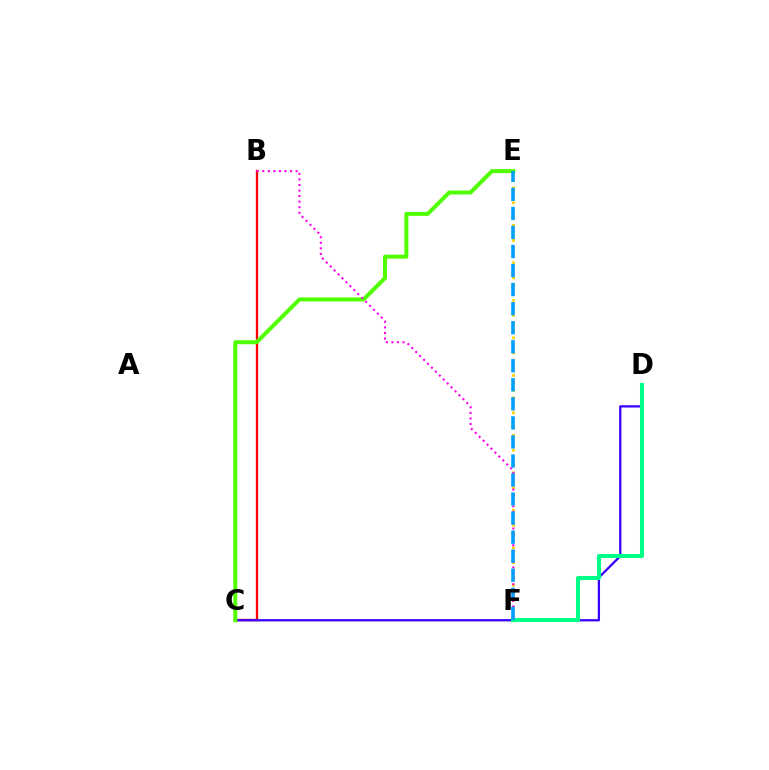{('E', 'F'): [{'color': '#ffd500', 'line_style': 'dotted', 'thickness': 2.04}, {'color': '#009eff', 'line_style': 'dashed', 'thickness': 2.59}], ('B', 'C'): [{'color': '#ff0000', 'line_style': 'solid', 'thickness': 1.68}], ('C', 'D'): [{'color': '#3700ff', 'line_style': 'solid', 'thickness': 1.64}], ('D', 'F'): [{'color': '#00ff86', 'line_style': 'solid', 'thickness': 2.93}], ('C', 'E'): [{'color': '#4fff00', 'line_style': 'solid', 'thickness': 2.86}], ('B', 'F'): [{'color': '#ff00ed', 'line_style': 'dotted', 'thickness': 1.51}]}